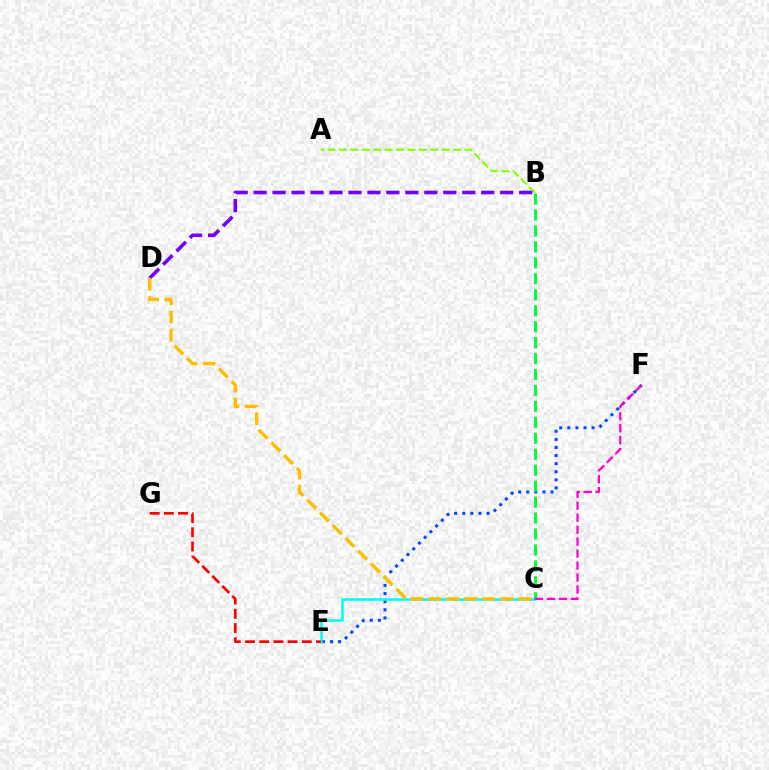{('A', 'B'): [{'color': '#84ff00', 'line_style': 'dashed', 'thickness': 1.55}], ('E', 'F'): [{'color': '#004bff', 'line_style': 'dotted', 'thickness': 2.2}], ('B', 'C'): [{'color': '#00ff39', 'line_style': 'dashed', 'thickness': 2.17}], ('B', 'D'): [{'color': '#7200ff', 'line_style': 'dashed', 'thickness': 2.58}], ('C', 'E'): [{'color': '#00fff6', 'line_style': 'solid', 'thickness': 1.85}], ('C', 'F'): [{'color': '#ff00cf', 'line_style': 'dashed', 'thickness': 1.63}], ('C', 'D'): [{'color': '#ffbd00', 'line_style': 'dashed', 'thickness': 2.45}], ('E', 'G'): [{'color': '#ff0000', 'line_style': 'dashed', 'thickness': 1.93}]}